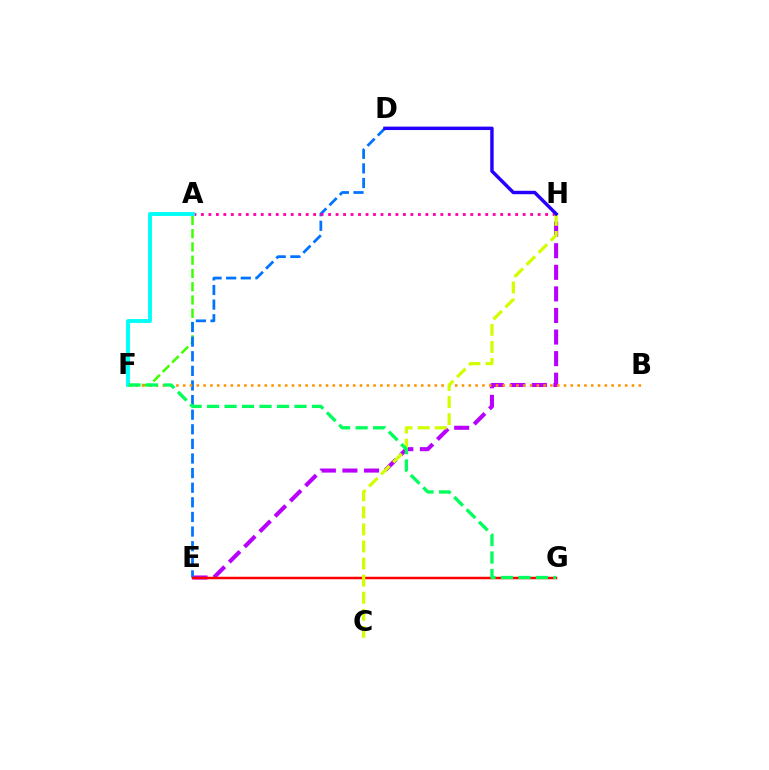{('E', 'H'): [{'color': '#b900ff', 'line_style': 'dashed', 'thickness': 2.93}], ('A', 'F'): [{'color': '#3dff00', 'line_style': 'dashed', 'thickness': 1.8}, {'color': '#00fff6', 'line_style': 'solid', 'thickness': 2.81}], ('D', 'E'): [{'color': '#0074ff', 'line_style': 'dashed', 'thickness': 1.98}], ('B', 'F'): [{'color': '#ff9400', 'line_style': 'dotted', 'thickness': 1.85}], ('A', 'H'): [{'color': '#ff00ac', 'line_style': 'dotted', 'thickness': 2.03}], ('E', 'G'): [{'color': '#ff0000', 'line_style': 'solid', 'thickness': 1.79}], ('C', 'H'): [{'color': '#d1ff00', 'line_style': 'dashed', 'thickness': 2.32}], ('F', 'G'): [{'color': '#00ff5c', 'line_style': 'dashed', 'thickness': 2.38}], ('D', 'H'): [{'color': '#2500ff', 'line_style': 'solid', 'thickness': 2.48}]}